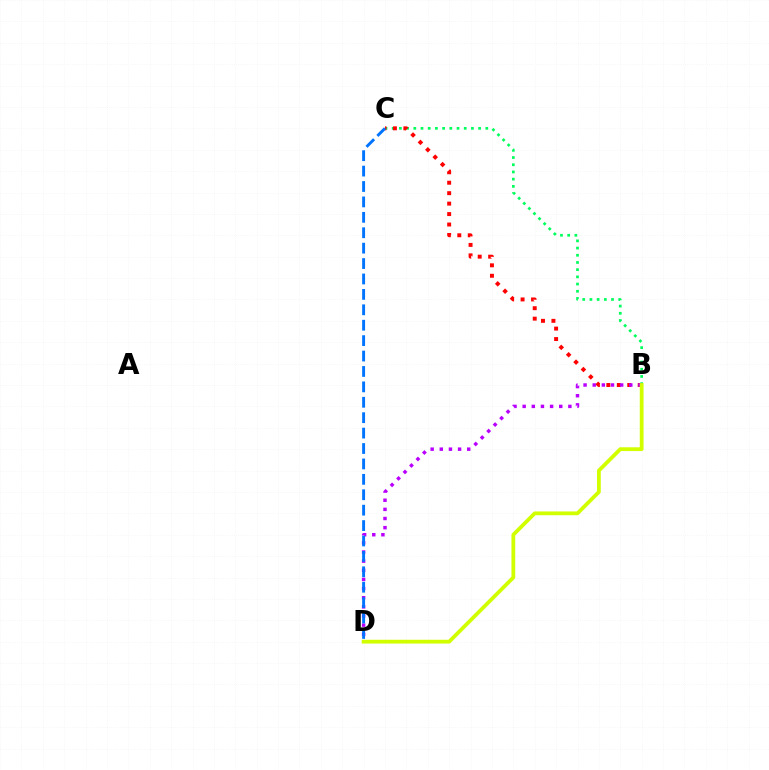{('B', 'C'): [{'color': '#00ff5c', 'line_style': 'dotted', 'thickness': 1.96}, {'color': '#ff0000', 'line_style': 'dotted', 'thickness': 2.84}], ('B', 'D'): [{'color': '#b900ff', 'line_style': 'dotted', 'thickness': 2.48}, {'color': '#d1ff00', 'line_style': 'solid', 'thickness': 2.73}], ('C', 'D'): [{'color': '#0074ff', 'line_style': 'dashed', 'thickness': 2.09}]}